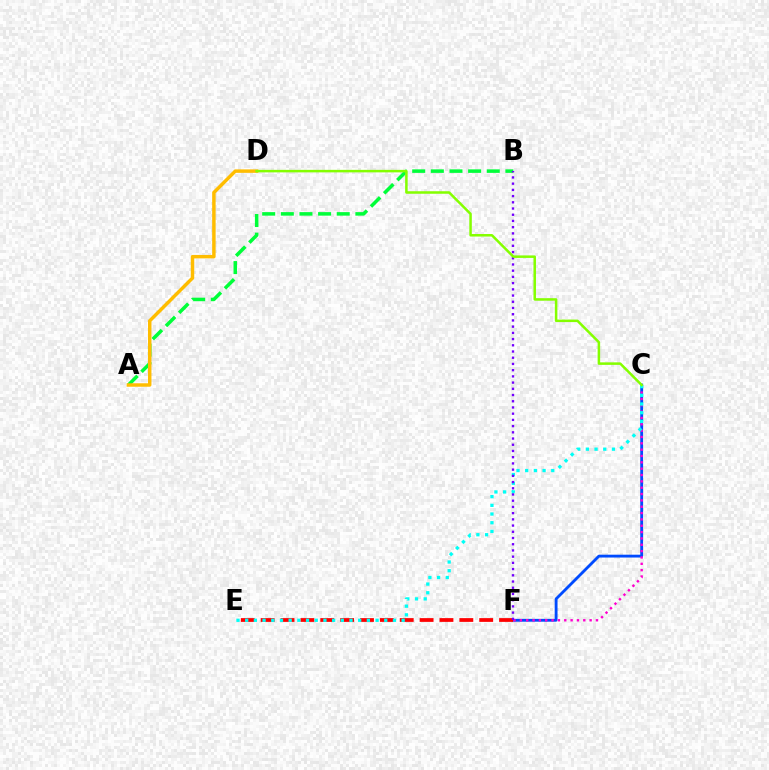{('A', 'B'): [{'color': '#00ff39', 'line_style': 'dashed', 'thickness': 2.53}], ('C', 'F'): [{'color': '#004bff', 'line_style': 'solid', 'thickness': 2.04}, {'color': '#ff00cf', 'line_style': 'dotted', 'thickness': 1.72}], ('E', 'F'): [{'color': '#ff0000', 'line_style': 'dashed', 'thickness': 2.7}], ('A', 'D'): [{'color': '#ffbd00', 'line_style': 'solid', 'thickness': 2.49}], ('C', 'E'): [{'color': '#00fff6', 'line_style': 'dotted', 'thickness': 2.36}], ('B', 'F'): [{'color': '#7200ff', 'line_style': 'dotted', 'thickness': 1.69}], ('C', 'D'): [{'color': '#84ff00', 'line_style': 'solid', 'thickness': 1.81}]}